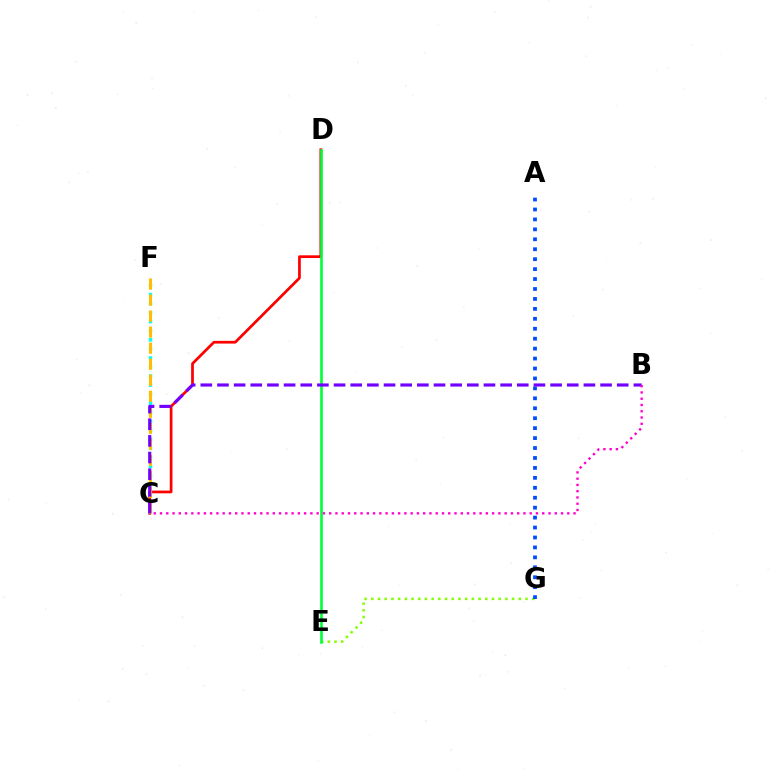{('C', 'D'): [{'color': '#ff0000', 'line_style': 'solid', 'thickness': 1.96}], ('E', 'G'): [{'color': '#84ff00', 'line_style': 'dotted', 'thickness': 1.82}], ('C', 'F'): [{'color': '#00fff6', 'line_style': 'dotted', 'thickness': 2.46}, {'color': '#ffbd00', 'line_style': 'dashed', 'thickness': 2.18}], ('A', 'G'): [{'color': '#004bff', 'line_style': 'dotted', 'thickness': 2.7}], ('D', 'E'): [{'color': '#00ff39', 'line_style': 'solid', 'thickness': 1.89}], ('B', 'C'): [{'color': '#7200ff', 'line_style': 'dashed', 'thickness': 2.26}, {'color': '#ff00cf', 'line_style': 'dotted', 'thickness': 1.7}]}